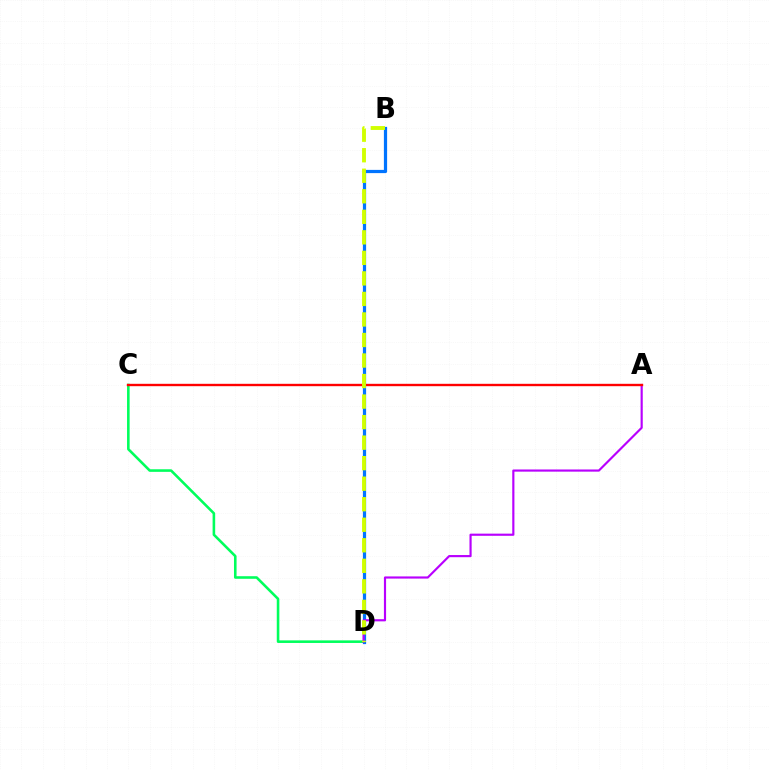{('B', 'D'): [{'color': '#0074ff', 'line_style': 'solid', 'thickness': 2.32}, {'color': '#d1ff00', 'line_style': 'dashed', 'thickness': 2.79}], ('C', 'D'): [{'color': '#00ff5c', 'line_style': 'solid', 'thickness': 1.86}], ('A', 'D'): [{'color': '#b900ff', 'line_style': 'solid', 'thickness': 1.56}], ('A', 'C'): [{'color': '#ff0000', 'line_style': 'solid', 'thickness': 1.71}]}